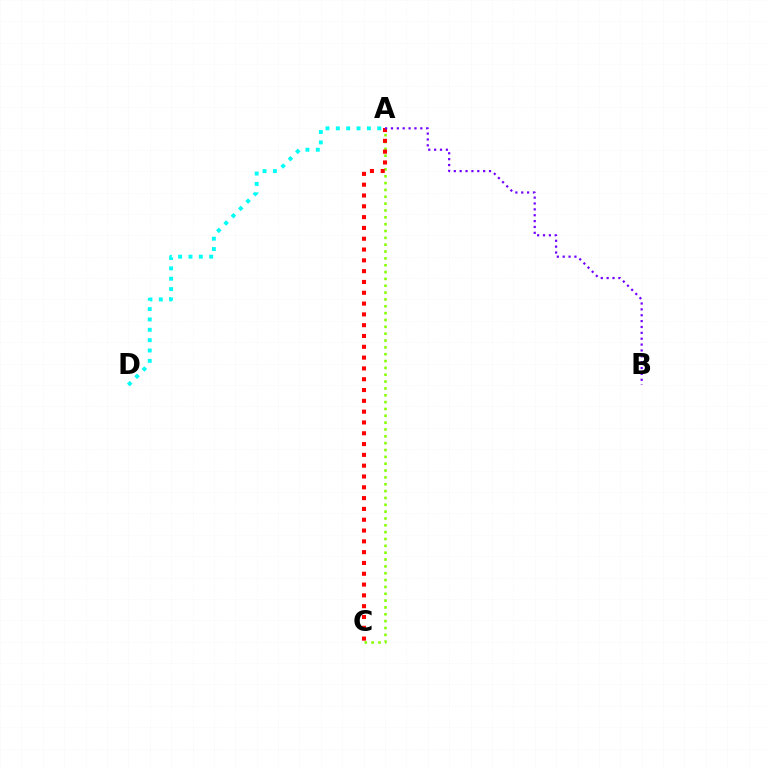{('A', 'C'): [{'color': '#84ff00', 'line_style': 'dotted', 'thickness': 1.86}, {'color': '#ff0000', 'line_style': 'dotted', 'thickness': 2.94}], ('A', 'D'): [{'color': '#00fff6', 'line_style': 'dotted', 'thickness': 2.81}], ('A', 'B'): [{'color': '#7200ff', 'line_style': 'dotted', 'thickness': 1.59}]}